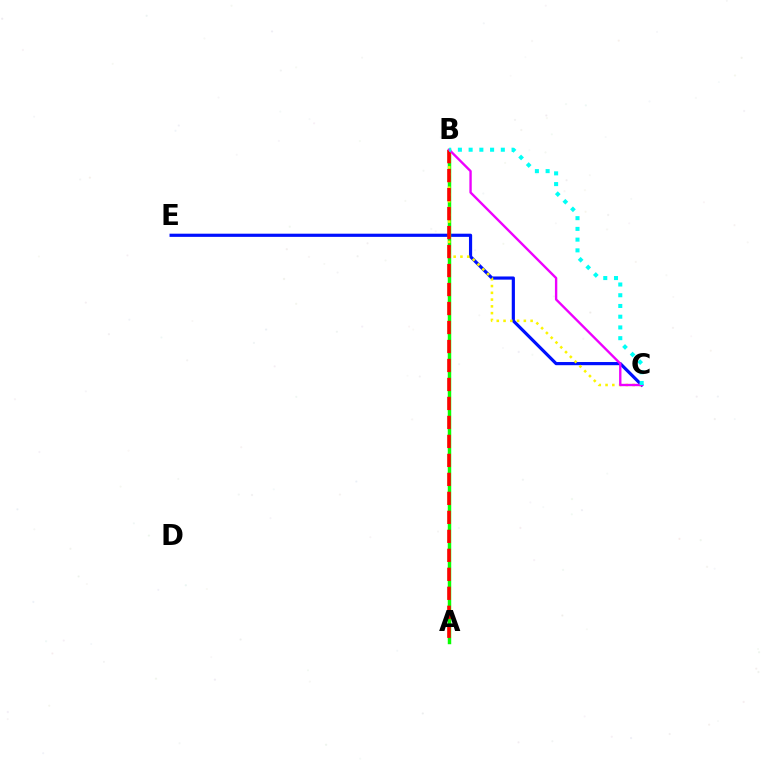{('C', 'E'): [{'color': '#0010ff', 'line_style': 'solid', 'thickness': 2.28}], ('A', 'B'): [{'color': '#08ff00', 'line_style': 'solid', 'thickness': 2.48}, {'color': '#ff0000', 'line_style': 'dashed', 'thickness': 2.58}], ('B', 'C'): [{'color': '#fcf500', 'line_style': 'dotted', 'thickness': 1.84}, {'color': '#ee00ff', 'line_style': 'solid', 'thickness': 1.71}, {'color': '#00fff6', 'line_style': 'dotted', 'thickness': 2.92}]}